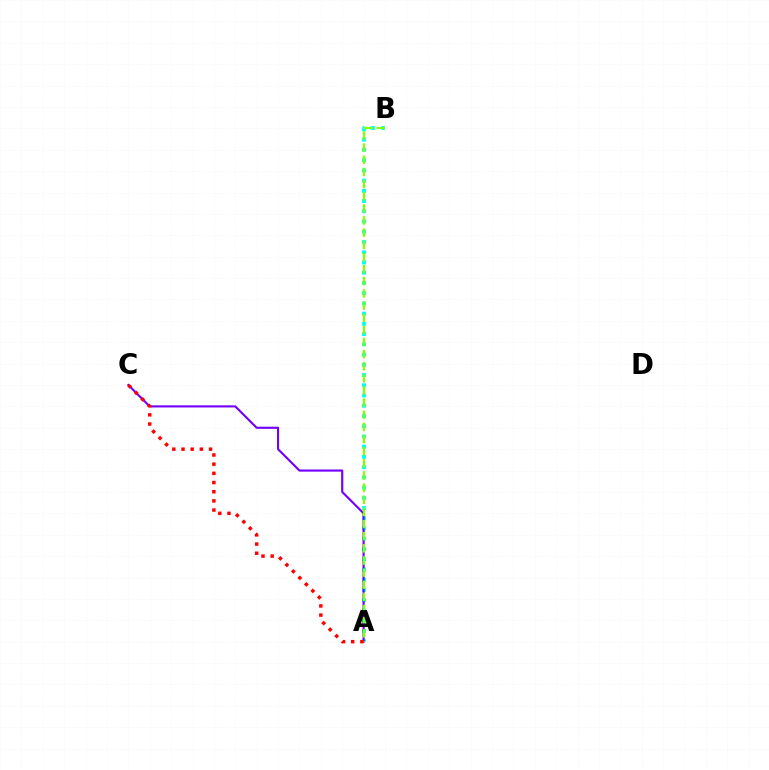{('A', 'B'): [{'color': '#00fff6', 'line_style': 'dotted', 'thickness': 2.78}, {'color': '#84ff00', 'line_style': 'dashed', 'thickness': 1.65}], ('A', 'C'): [{'color': '#7200ff', 'line_style': 'solid', 'thickness': 1.53}, {'color': '#ff0000', 'line_style': 'dotted', 'thickness': 2.49}]}